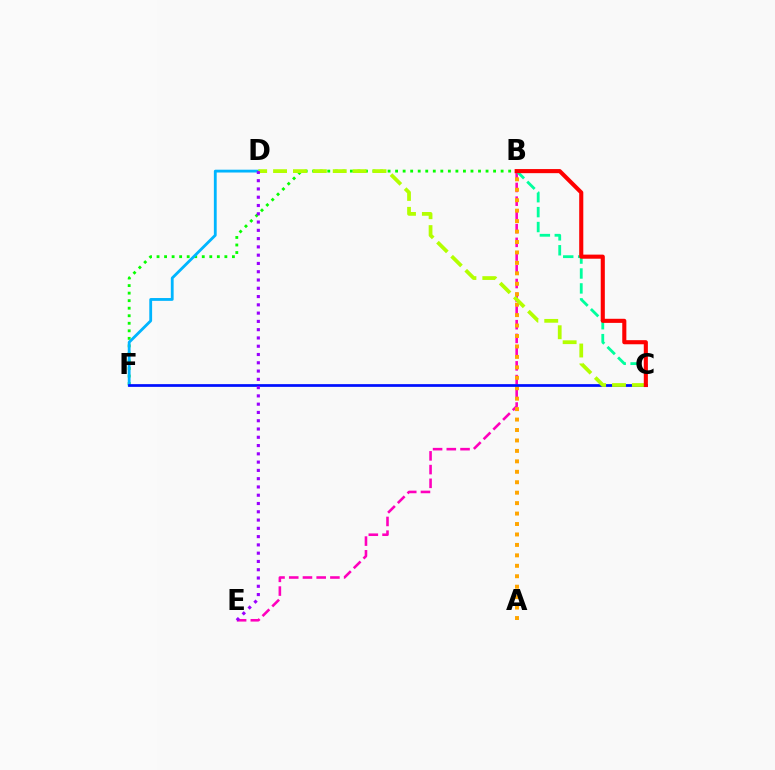{('B', 'F'): [{'color': '#08ff00', 'line_style': 'dotted', 'thickness': 2.05}], ('B', 'E'): [{'color': '#ff00bd', 'line_style': 'dashed', 'thickness': 1.86}], ('A', 'B'): [{'color': '#ffa500', 'line_style': 'dotted', 'thickness': 2.84}], ('B', 'C'): [{'color': '#00ff9d', 'line_style': 'dashed', 'thickness': 2.03}, {'color': '#ff0000', 'line_style': 'solid', 'thickness': 2.95}], ('D', 'F'): [{'color': '#00b5ff', 'line_style': 'solid', 'thickness': 2.03}], ('C', 'F'): [{'color': '#0010ff', 'line_style': 'solid', 'thickness': 1.96}], ('C', 'D'): [{'color': '#b3ff00', 'line_style': 'dashed', 'thickness': 2.7}], ('D', 'E'): [{'color': '#9b00ff', 'line_style': 'dotted', 'thickness': 2.25}]}